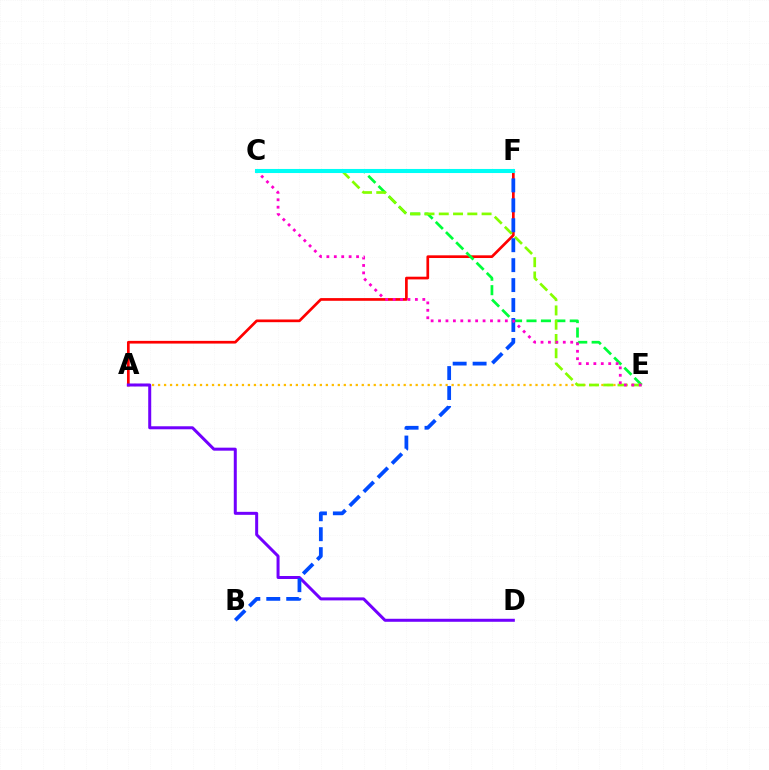{('A', 'E'): [{'color': '#ffbd00', 'line_style': 'dotted', 'thickness': 1.63}], ('A', 'F'): [{'color': '#ff0000', 'line_style': 'solid', 'thickness': 1.94}], ('C', 'E'): [{'color': '#00ff39', 'line_style': 'dashed', 'thickness': 1.96}, {'color': '#84ff00', 'line_style': 'dashed', 'thickness': 1.94}, {'color': '#ff00cf', 'line_style': 'dotted', 'thickness': 2.02}], ('A', 'D'): [{'color': '#7200ff', 'line_style': 'solid', 'thickness': 2.16}], ('B', 'F'): [{'color': '#004bff', 'line_style': 'dashed', 'thickness': 2.71}], ('C', 'F'): [{'color': '#00fff6', 'line_style': 'solid', 'thickness': 2.93}]}